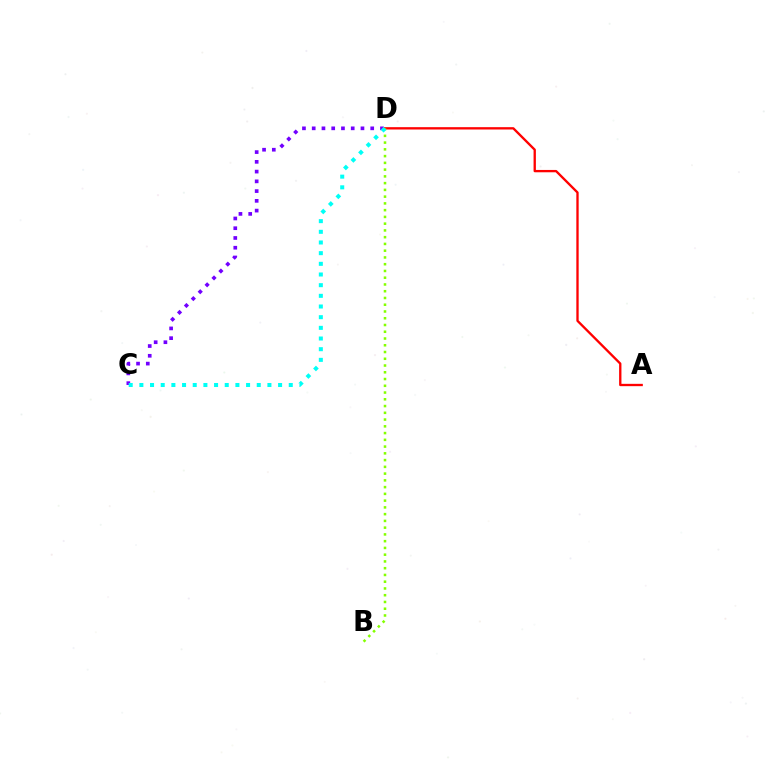{('C', 'D'): [{'color': '#7200ff', 'line_style': 'dotted', 'thickness': 2.65}, {'color': '#00fff6', 'line_style': 'dotted', 'thickness': 2.9}], ('A', 'D'): [{'color': '#ff0000', 'line_style': 'solid', 'thickness': 1.68}], ('B', 'D'): [{'color': '#84ff00', 'line_style': 'dotted', 'thickness': 1.84}]}